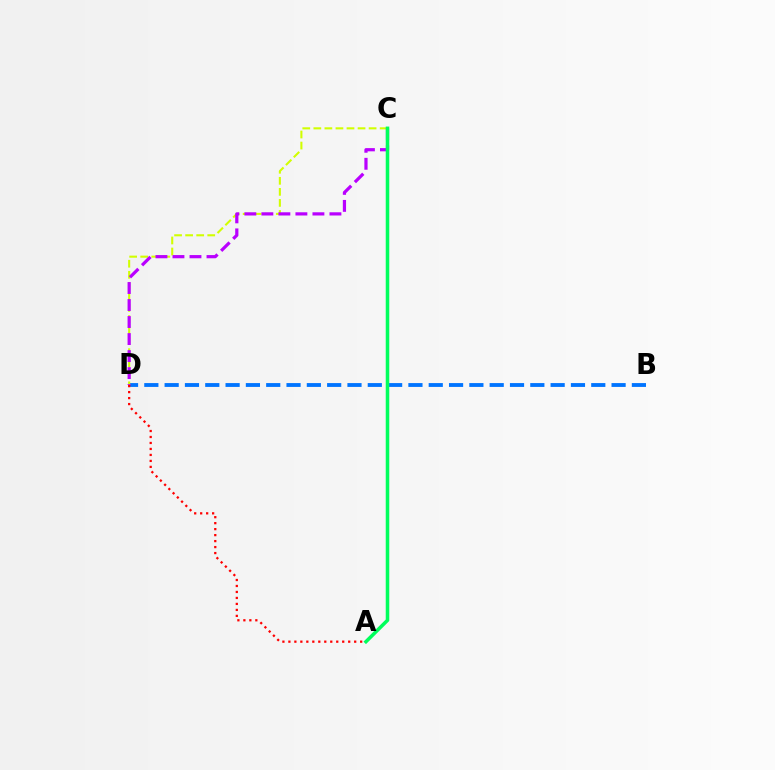{('B', 'D'): [{'color': '#0074ff', 'line_style': 'dashed', 'thickness': 2.76}], ('C', 'D'): [{'color': '#d1ff00', 'line_style': 'dashed', 'thickness': 1.5}, {'color': '#b900ff', 'line_style': 'dashed', 'thickness': 2.31}], ('A', 'C'): [{'color': '#00ff5c', 'line_style': 'solid', 'thickness': 2.54}], ('A', 'D'): [{'color': '#ff0000', 'line_style': 'dotted', 'thickness': 1.63}]}